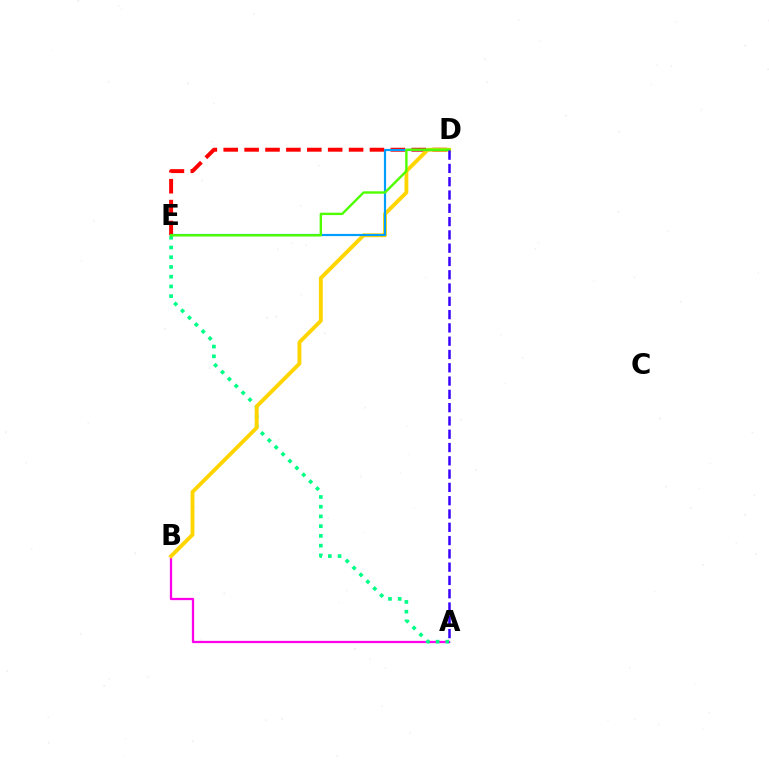{('D', 'E'): [{'color': '#ff0000', 'line_style': 'dashed', 'thickness': 2.84}, {'color': '#009eff', 'line_style': 'solid', 'thickness': 1.58}, {'color': '#4fff00', 'line_style': 'solid', 'thickness': 1.72}], ('A', 'B'): [{'color': '#ff00ed', 'line_style': 'solid', 'thickness': 1.64}], ('A', 'E'): [{'color': '#00ff86', 'line_style': 'dotted', 'thickness': 2.64}], ('B', 'D'): [{'color': '#ffd500', 'line_style': 'solid', 'thickness': 2.78}], ('A', 'D'): [{'color': '#3700ff', 'line_style': 'dashed', 'thickness': 1.81}]}